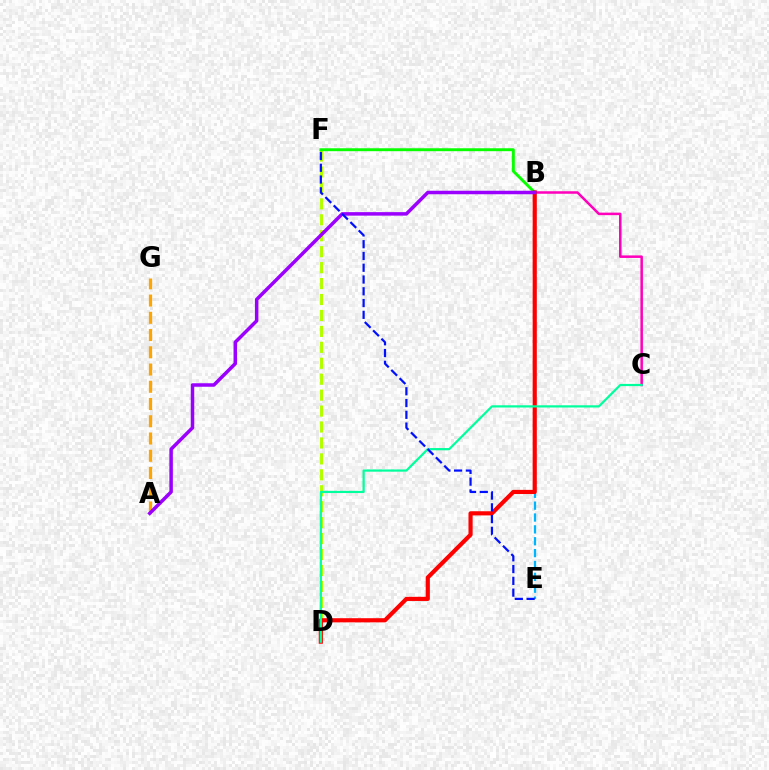{('A', 'G'): [{'color': '#ffa500', 'line_style': 'dashed', 'thickness': 2.34}], ('B', 'E'): [{'color': '#00b5ff', 'line_style': 'dashed', 'thickness': 1.61}], ('D', 'F'): [{'color': '#b3ff00', 'line_style': 'dashed', 'thickness': 2.17}], ('B', 'F'): [{'color': '#08ff00', 'line_style': 'solid', 'thickness': 2.1}], ('B', 'C'): [{'color': '#ff00bd', 'line_style': 'solid', 'thickness': 1.82}], ('B', 'D'): [{'color': '#ff0000', 'line_style': 'solid', 'thickness': 2.99}], ('A', 'B'): [{'color': '#9b00ff', 'line_style': 'solid', 'thickness': 2.52}], ('C', 'D'): [{'color': '#00ff9d', 'line_style': 'solid', 'thickness': 1.59}], ('E', 'F'): [{'color': '#0010ff', 'line_style': 'dashed', 'thickness': 1.6}]}